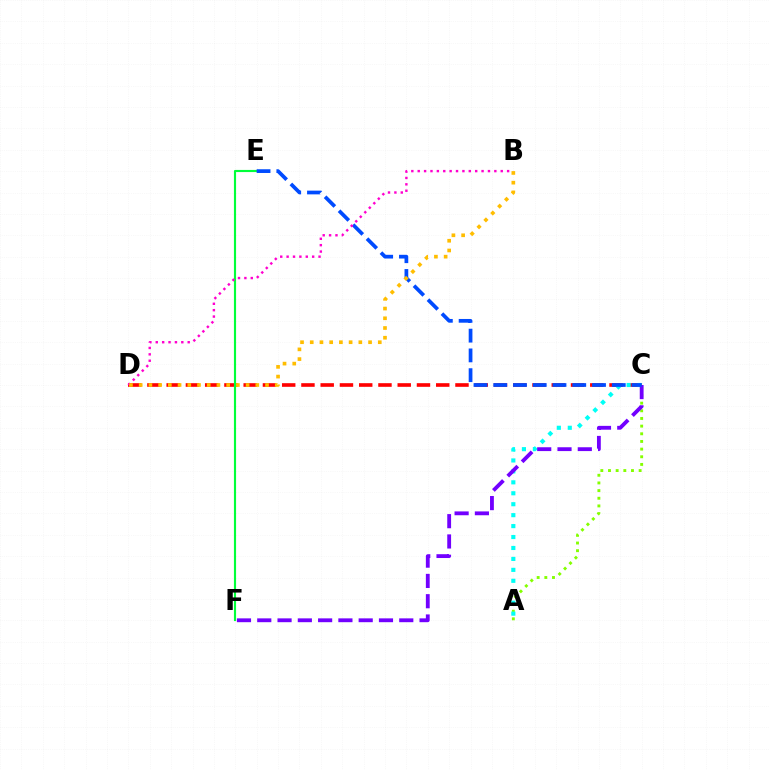{('C', 'D'): [{'color': '#ff0000', 'line_style': 'dashed', 'thickness': 2.62}], ('A', 'C'): [{'color': '#84ff00', 'line_style': 'dotted', 'thickness': 2.08}, {'color': '#00fff6', 'line_style': 'dotted', 'thickness': 2.97}], ('E', 'F'): [{'color': '#00ff39', 'line_style': 'solid', 'thickness': 1.55}], ('C', 'F'): [{'color': '#7200ff', 'line_style': 'dashed', 'thickness': 2.76}], ('C', 'E'): [{'color': '#004bff', 'line_style': 'dashed', 'thickness': 2.68}], ('B', 'D'): [{'color': '#ff00cf', 'line_style': 'dotted', 'thickness': 1.74}, {'color': '#ffbd00', 'line_style': 'dotted', 'thickness': 2.64}]}